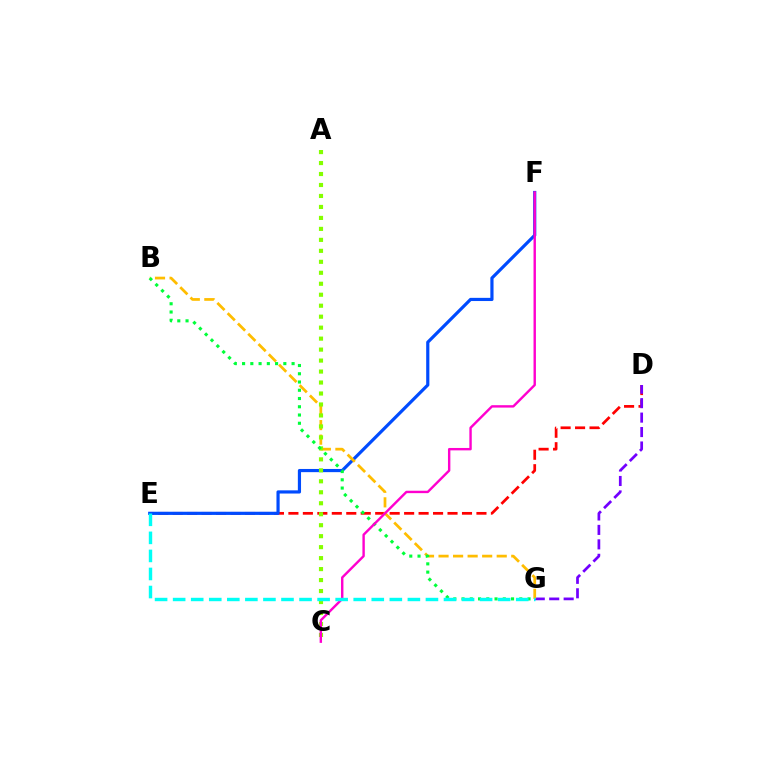{('D', 'E'): [{'color': '#ff0000', 'line_style': 'dashed', 'thickness': 1.97}], ('D', 'G'): [{'color': '#7200ff', 'line_style': 'dashed', 'thickness': 1.96}], ('E', 'F'): [{'color': '#004bff', 'line_style': 'solid', 'thickness': 2.29}], ('B', 'G'): [{'color': '#ffbd00', 'line_style': 'dashed', 'thickness': 1.98}, {'color': '#00ff39', 'line_style': 'dotted', 'thickness': 2.24}], ('A', 'C'): [{'color': '#84ff00', 'line_style': 'dotted', 'thickness': 2.98}], ('C', 'F'): [{'color': '#ff00cf', 'line_style': 'solid', 'thickness': 1.73}], ('E', 'G'): [{'color': '#00fff6', 'line_style': 'dashed', 'thickness': 2.45}]}